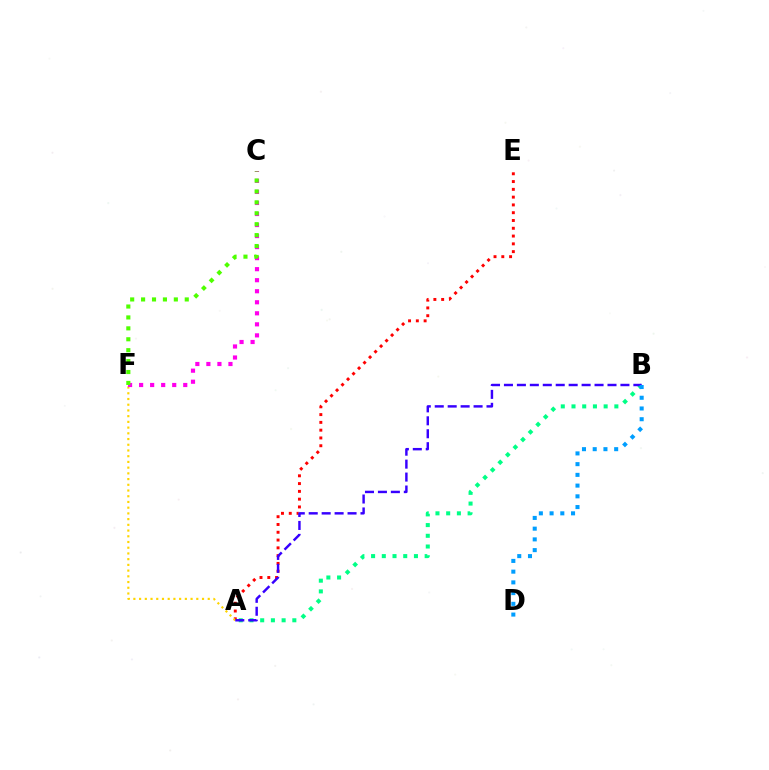{('A', 'B'): [{'color': '#00ff86', 'line_style': 'dotted', 'thickness': 2.91}, {'color': '#3700ff', 'line_style': 'dashed', 'thickness': 1.76}], ('A', 'E'): [{'color': '#ff0000', 'line_style': 'dotted', 'thickness': 2.12}], ('A', 'F'): [{'color': '#ffd500', 'line_style': 'dotted', 'thickness': 1.55}], ('C', 'F'): [{'color': '#ff00ed', 'line_style': 'dotted', 'thickness': 3.0}, {'color': '#4fff00', 'line_style': 'dotted', 'thickness': 2.97}], ('B', 'D'): [{'color': '#009eff', 'line_style': 'dotted', 'thickness': 2.92}]}